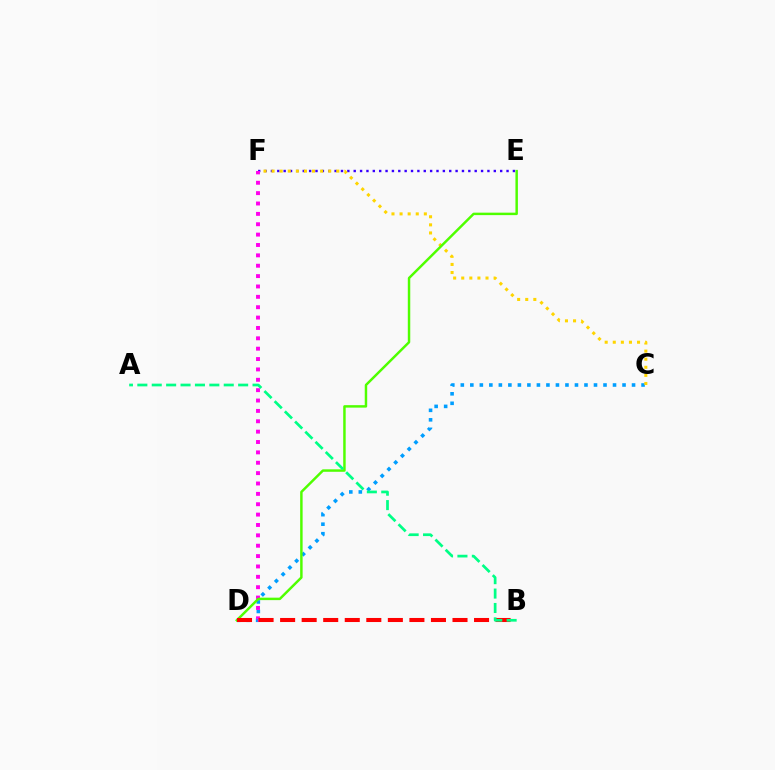{('E', 'F'): [{'color': '#3700ff', 'line_style': 'dotted', 'thickness': 1.73}], ('C', 'D'): [{'color': '#009eff', 'line_style': 'dotted', 'thickness': 2.58}], ('C', 'F'): [{'color': '#ffd500', 'line_style': 'dotted', 'thickness': 2.2}], ('D', 'F'): [{'color': '#ff00ed', 'line_style': 'dotted', 'thickness': 2.82}], ('D', 'E'): [{'color': '#4fff00', 'line_style': 'solid', 'thickness': 1.77}], ('B', 'D'): [{'color': '#ff0000', 'line_style': 'dashed', 'thickness': 2.93}], ('A', 'B'): [{'color': '#00ff86', 'line_style': 'dashed', 'thickness': 1.96}]}